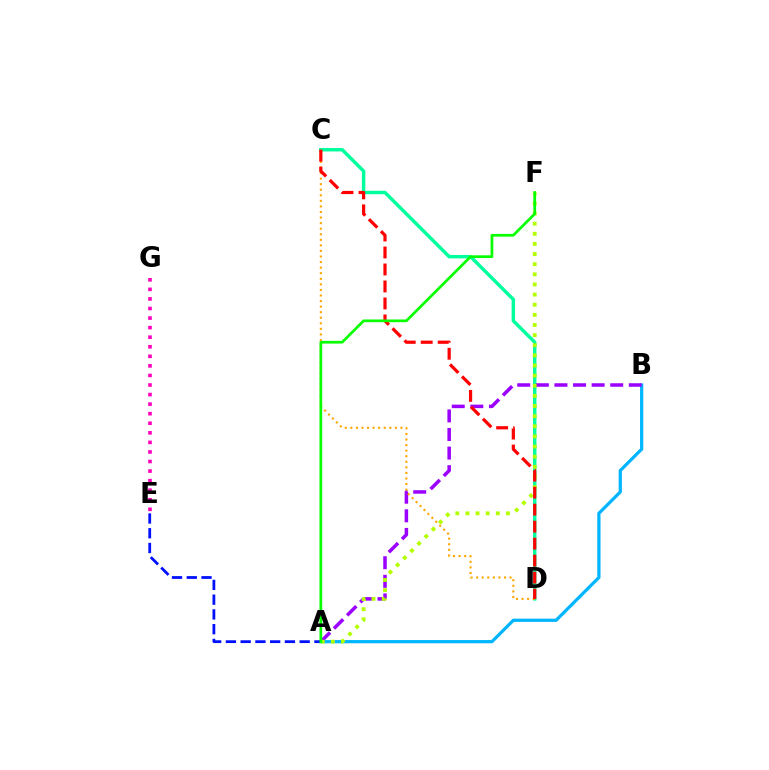{('A', 'B'): [{'color': '#00b5ff', 'line_style': 'solid', 'thickness': 2.32}, {'color': '#9b00ff', 'line_style': 'dashed', 'thickness': 2.53}], ('C', 'D'): [{'color': '#00ff9d', 'line_style': 'solid', 'thickness': 2.48}, {'color': '#ffa500', 'line_style': 'dotted', 'thickness': 1.51}, {'color': '#ff0000', 'line_style': 'dashed', 'thickness': 2.31}], ('A', 'F'): [{'color': '#b3ff00', 'line_style': 'dotted', 'thickness': 2.75}, {'color': '#08ff00', 'line_style': 'solid', 'thickness': 1.96}], ('E', 'G'): [{'color': '#ff00bd', 'line_style': 'dotted', 'thickness': 2.6}], ('A', 'E'): [{'color': '#0010ff', 'line_style': 'dashed', 'thickness': 2.0}]}